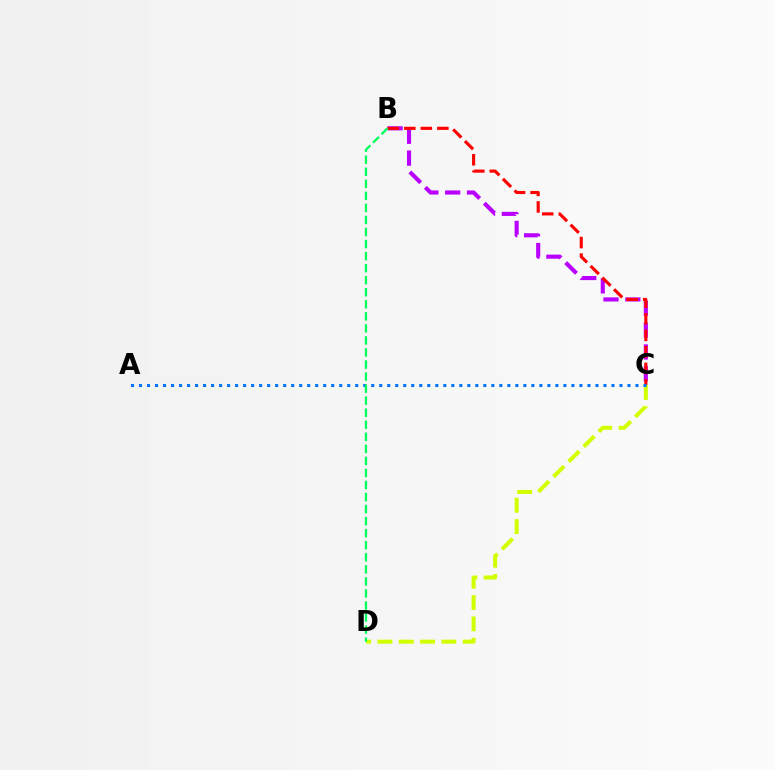{('B', 'C'): [{'color': '#b900ff', 'line_style': 'dashed', 'thickness': 2.97}, {'color': '#ff0000', 'line_style': 'dashed', 'thickness': 2.25}], ('C', 'D'): [{'color': '#d1ff00', 'line_style': 'dashed', 'thickness': 2.89}], ('A', 'C'): [{'color': '#0074ff', 'line_style': 'dotted', 'thickness': 2.18}], ('B', 'D'): [{'color': '#00ff5c', 'line_style': 'dashed', 'thickness': 1.64}]}